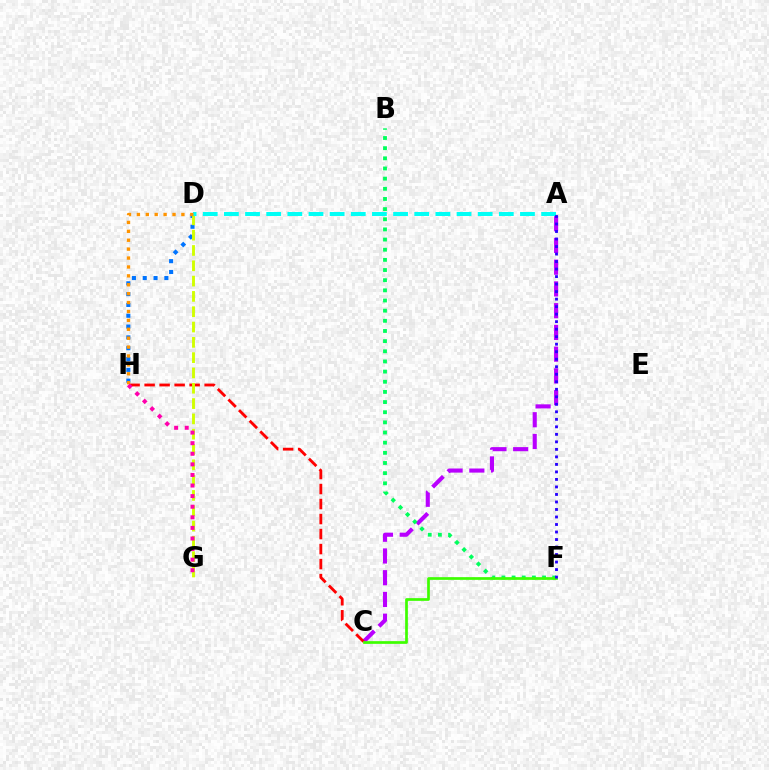{('D', 'H'): [{'color': '#0074ff', 'line_style': 'dotted', 'thickness': 2.94}, {'color': '#ff9400', 'line_style': 'dotted', 'thickness': 2.42}], ('A', 'C'): [{'color': '#b900ff', 'line_style': 'dashed', 'thickness': 2.95}], ('C', 'H'): [{'color': '#ff0000', 'line_style': 'dashed', 'thickness': 2.04}], ('D', 'G'): [{'color': '#d1ff00', 'line_style': 'dashed', 'thickness': 2.08}], ('B', 'F'): [{'color': '#00ff5c', 'line_style': 'dotted', 'thickness': 2.76}], ('A', 'D'): [{'color': '#00fff6', 'line_style': 'dashed', 'thickness': 2.87}], ('C', 'F'): [{'color': '#3dff00', 'line_style': 'solid', 'thickness': 1.95}], ('A', 'F'): [{'color': '#2500ff', 'line_style': 'dotted', 'thickness': 2.04}], ('G', 'H'): [{'color': '#ff00ac', 'line_style': 'dotted', 'thickness': 2.88}]}